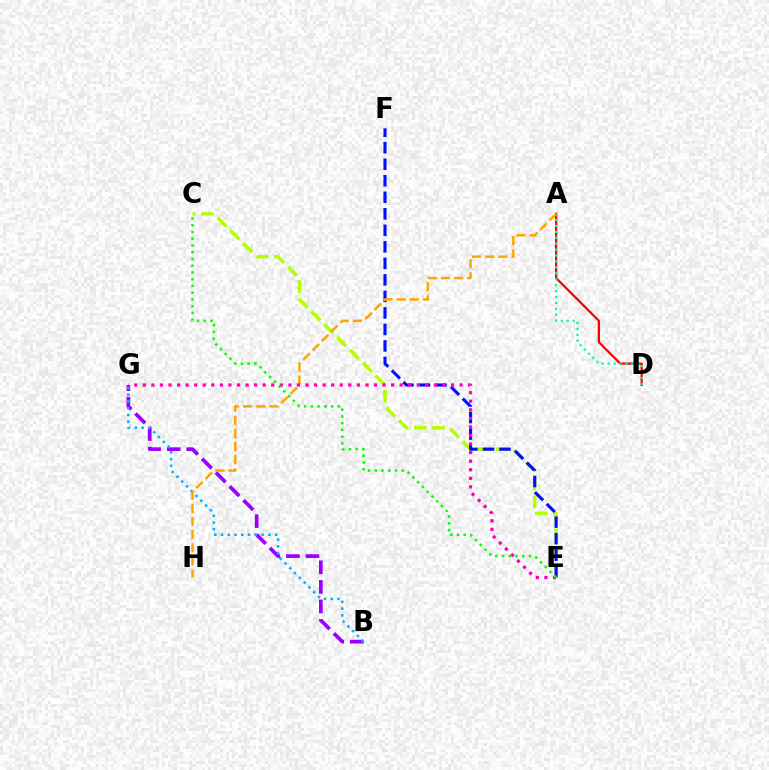{('C', 'E'): [{'color': '#b3ff00', 'line_style': 'dashed', 'thickness': 2.47}, {'color': '#08ff00', 'line_style': 'dotted', 'thickness': 1.83}], ('E', 'F'): [{'color': '#0010ff', 'line_style': 'dashed', 'thickness': 2.24}], ('B', 'G'): [{'color': '#9b00ff', 'line_style': 'dashed', 'thickness': 2.66}, {'color': '#00b5ff', 'line_style': 'dotted', 'thickness': 1.84}], ('A', 'D'): [{'color': '#ff0000', 'line_style': 'solid', 'thickness': 1.62}, {'color': '#00ff9d', 'line_style': 'dotted', 'thickness': 1.61}], ('A', 'H'): [{'color': '#ffa500', 'line_style': 'dashed', 'thickness': 1.79}], ('E', 'G'): [{'color': '#ff00bd', 'line_style': 'dotted', 'thickness': 2.33}]}